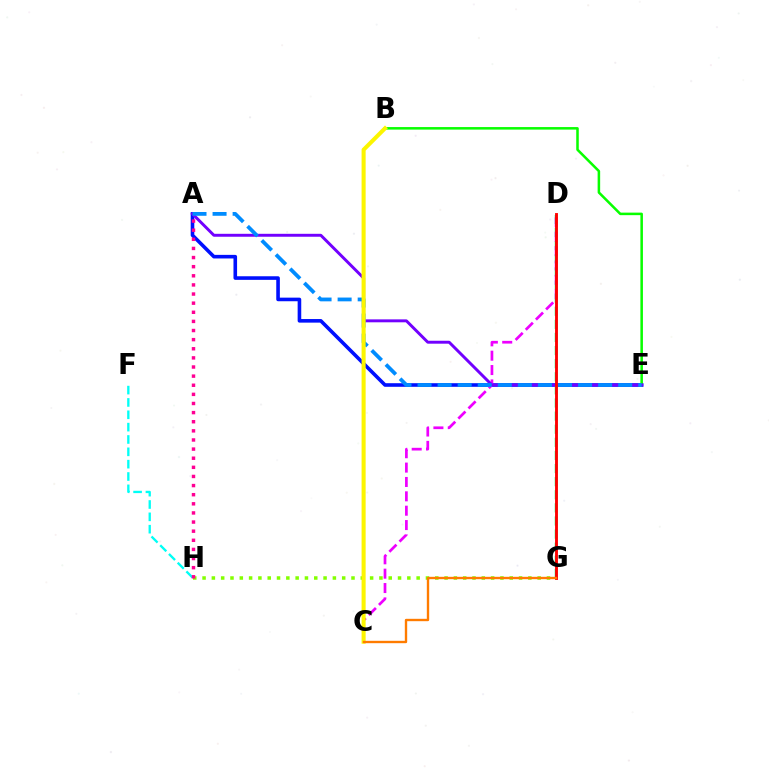{('A', 'E'): [{'color': '#0010ff', 'line_style': 'solid', 'thickness': 2.59}, {'color': '#7200ff', 'line_style': 'solid', 'thickness': 2.11}, {'color': '#008cff', 'line_style': 'dashed', 'thickness': 2.73}], ('B', 'E'): [{'color': '#08ff00', 'line_style': 'solid', 'thickness': 1.82}], ('D', 'G'): [{'color': '#00ff74', 'line_style': 'dashed', 'thickness': 1.78}, {'color': '#ff0000', 'line_style': 'solid', 'thickness': 2.07}], ('C', 'D'): [{'color': '#ee00ff', 'line_style': 'dashed', 'thickness': 1.95}], ('F', 'H'): [{'color': '#00fff6', 'line_style': 'dashed', 'thickness': 1.68}], ('G', 'H'): [{'color': '#84ff00', 'line_style': 'dotted', 'thickness': 2.53}], ('B', 'C'): [{'color': '#fcf500', 'line_style': 'solid', 'thickness': 2.92}], ('A', 'H'): [{'color': '#ff0094', 'line_style': 'dotted', 'thickness': 2.48}], ('C', 'G'): [{'color': '#ff7c00', 'line_style': 'solid', 'thickness': 1.7}]}